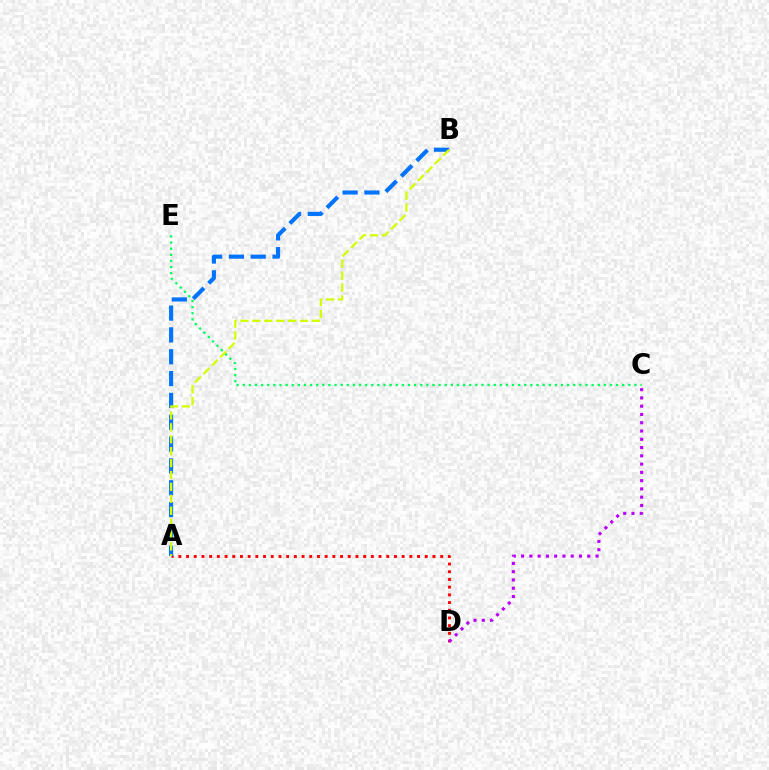{('C', 'E'): [{'color': '#00ff5c', 'line_style': 'dotted', 'thickness': 1.66}], ('A', 'D'): [{'color': '#ff0000', 'line_style': 'dotted', 'thickness': 2.09}], ('C', 'D'): [{'color': '#b900ff', 'line_style': 'dotted', 'thickness': 2.25}], ('A', 'B'): [{'color': '#0074ff', 'line_style': 'dashed', 'thickness': 2.97}, {'color': '#d1ff00', 'line_style': 'dashed', 'thickness': 1.62}]}